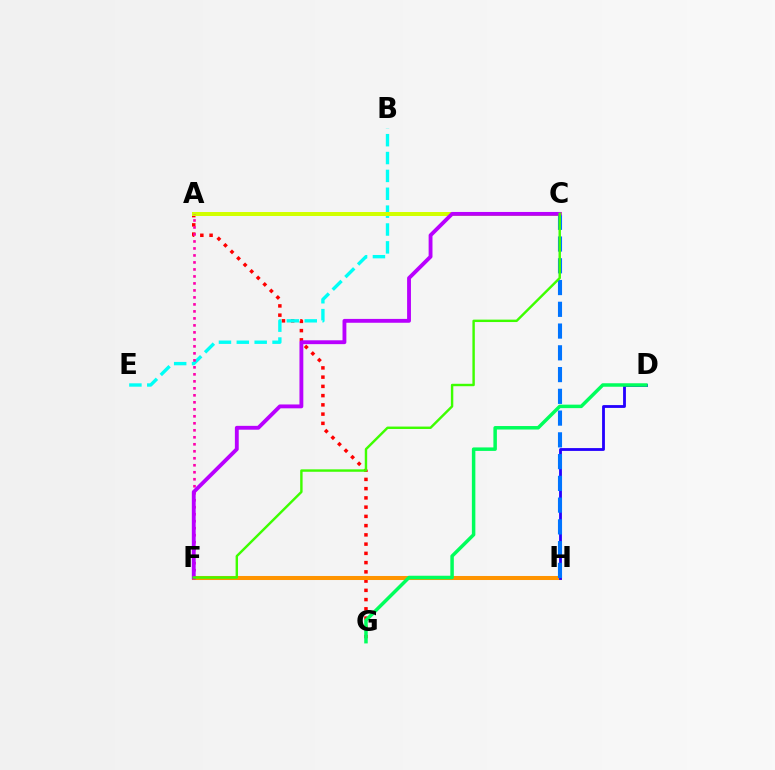{('A', 'G'): [{'color': '#ff0000', 'line_style': 'dotted', 'thickness': 2.51}], ('F', 'H'): [{'color': '#ff9400', 'line_style': 'solid', 'thickness': 2.91}], ('B', 'E'): [{'color': '#00fff6', 'line_style': 'dashed', 'thickness': 2.43}], ('D', 'H'): [{'color': '#2500ff', 'line_style': 'solid', 'thickness': 2.03}], ('A', 'C'): [{'color': '#d1ff00', 'line_style': 'solid', 'thickness': 2.88}], ('A', 'F'): [{'color': '#ff00ac', 'line_style': 'dotted', 'thickness': 1.9}], ('C', 'H'): [{'color': '#0074ff', 'line_style': 'dashed', 'thickness': 2.96}], ('D', 'G'): [{'color': '#00ff5c', 'line_style': 'solid', 'thickness': 2.51}], ('C', 'F'): [{'color': '#b900ff', 'line_style': 'solid', 'thickness': 2.77}, {'color': '#3dff00', 'line_style': 'solid', 'thickness': 1.74}]}